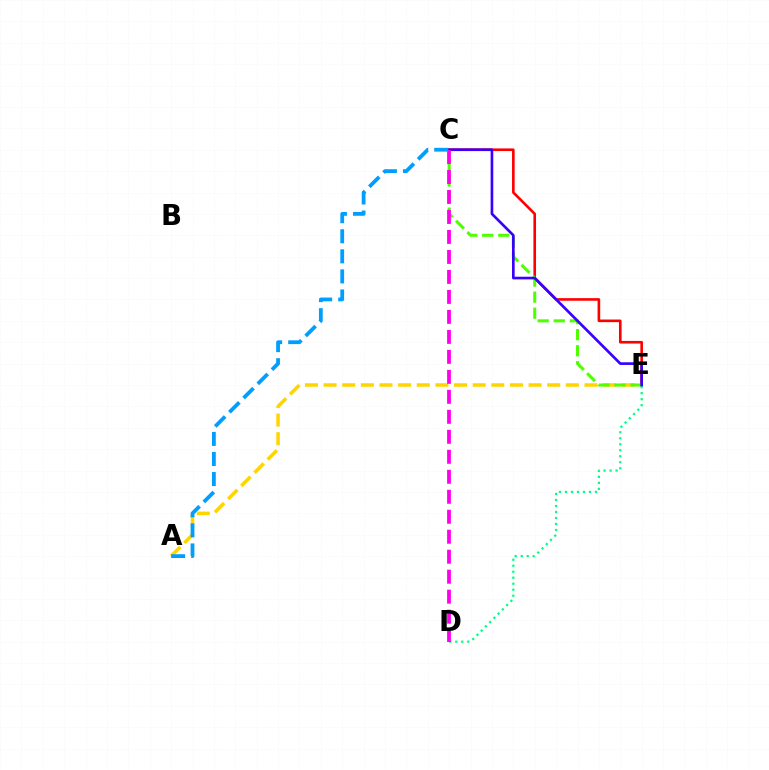{('C', 'E'): [{'color': '#ff0000', 'line_style': 'solid', 'thickness': 1.89}, {'color': '#4fff00', 'line_style': 'dashed', 'thickness': 2.18}, {'color': '#3700ff', 'line_style': 'solid', 'thickness': 1.92}], ('A', 'E'): [{'color': '#ffd500', 'line_style': 'dashed', 'thickness': 2.53}], ('D', 'E'): [{'color': '#00ff86', 'line_style': 'dotted', 'thickness': 1.63}], ('C', 'D'): [{'color': '#ff00ed', 'line_style': 'dashed', 'thickness': 2.72}], ('A', 'C'): [{'color': '#009eff', 'line_style': 'dashed', 'thickness': 2.73}]}